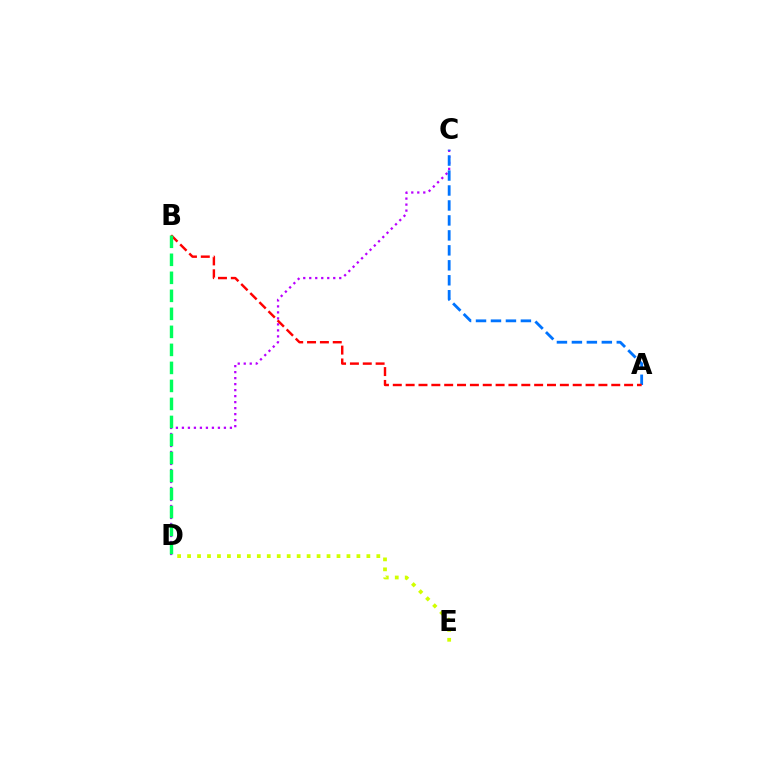{('D', 'E'): [{'color': '#d1ff00', 'line_style': 'dotted', 'thickness': 2.71}], ('C', 'D'): [{'color': '#b900ff', 'line_style': 'dotted', 'thickness': 1.63}], ('A', 'C'): [{'color': '#0074ff', 'line_style': 'dashed', 'thickness': 2.03}], ('A', 'B'): [{'color': '#ff0000', 'line_style': 'dashed', 'thickness': 1.75}], ('B', 'D'): [{'color': '#00ff5c', 'line_style': 'dashed', 'thickness': 2.45}]}